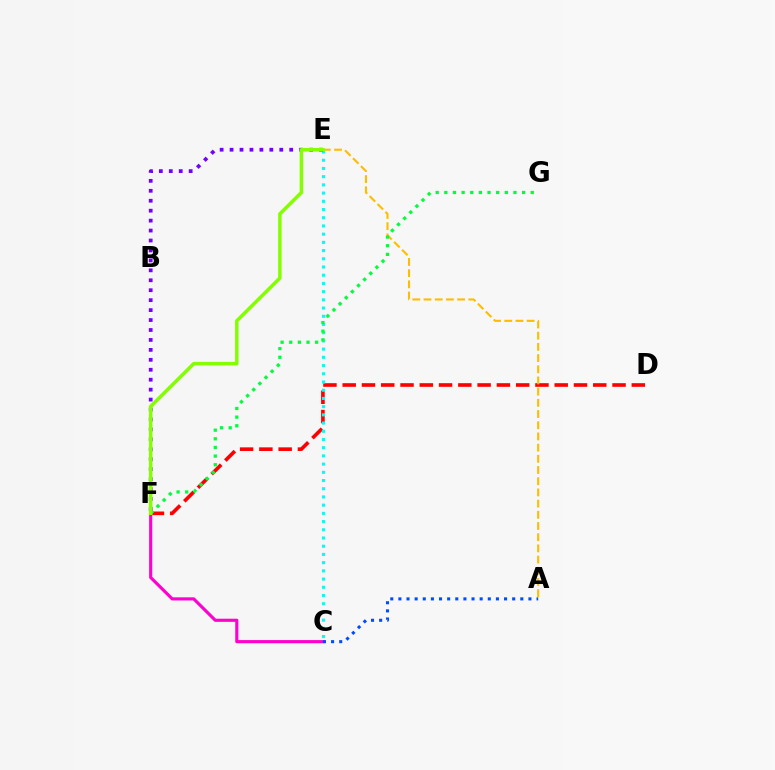{('C', 'F'): [{'color': '#ff00cf', 'line_style': 'solid', 'thickness': 2.26}], ('D', 'F'): [{'color': '#ff0000', 'line_style': 'dashed', 'thickness': 2.62}], ('A', 'E'): [{'color': '#ffbd00', 'line_style': 'dashed', 'thickness': 1.52}], ('C', 'E'): [{'color': '#00fff6', 'line_style': 'dotted', 'thickness': 2.23}], ('F', 'G'): [{'color': '#00ff39', 'line_style': 'dotted', 'thickness': 2.35}], ('E', 'F'): [{'color': '#7200ff', 'line_style': 'dotted', 'thickness': 2.7}, {'color': '#84ff00', 'line_style': 'solid', 'thickness': 2.52}], ('A', 'C'): [{'color': '#004bff', 'line_style': 'dotted', 'thickness': 2.21}]}